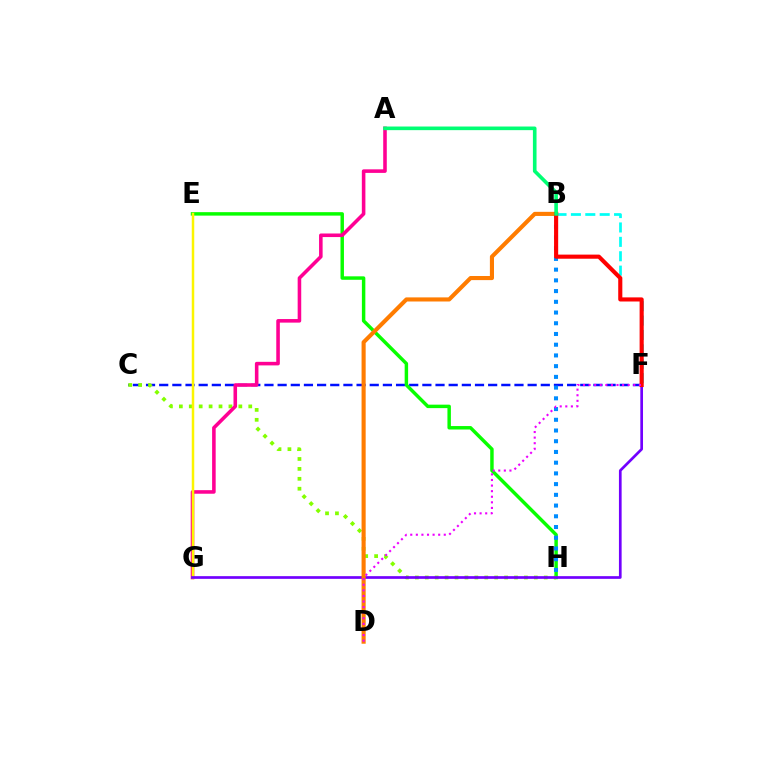{('C', 'F'): [{'color': '#0010ff', 'line_style': 'dashed', 'thickness': 1.79}], ('E', 'H'): [{'color': '#08ff00', 'line_style': 'solid', 'thickness': 2.49}], ('B', 'F'): [{'color': '#00fff6', 'line_style': 'dashed', 'thickness': 1.95}, {'color': '#ff0000', 'line_style': 'solid', 'thickness': 2.96}], ('B', 'H'): [{'color': '#008cff', 'line_style': 'dotted', 'thickness': 2.91}], ('C', 'H'): [{'color': '#84ff00', 'line_style': 'dotted', 'thickness': 2.69}], ('A', 'G'): [{'color': '#ff0094', 'line_style': 'solid', 'thickness': 2.57}], ('E', 'G'): [{'color': '#fcf500', 'line_style': 'solid', 'thickness': 1.79}], ('F', 'G'): [{'color': '#7200ff', 'line_style': 'solid', 'thickness': 1.94}], ('B', 'D'): [{'color': '#ff7c00', 'line_style': 'solid', 'thickness': 2.96}], ('D', 'F'): [{'color': '#ee00ff', 'line_style': 'dotted', 'thickness': 1.52}], ('A', 'B'): [{'color': '#00ff74', 'line_style': 'solid', 'thickness': 2.61}]}